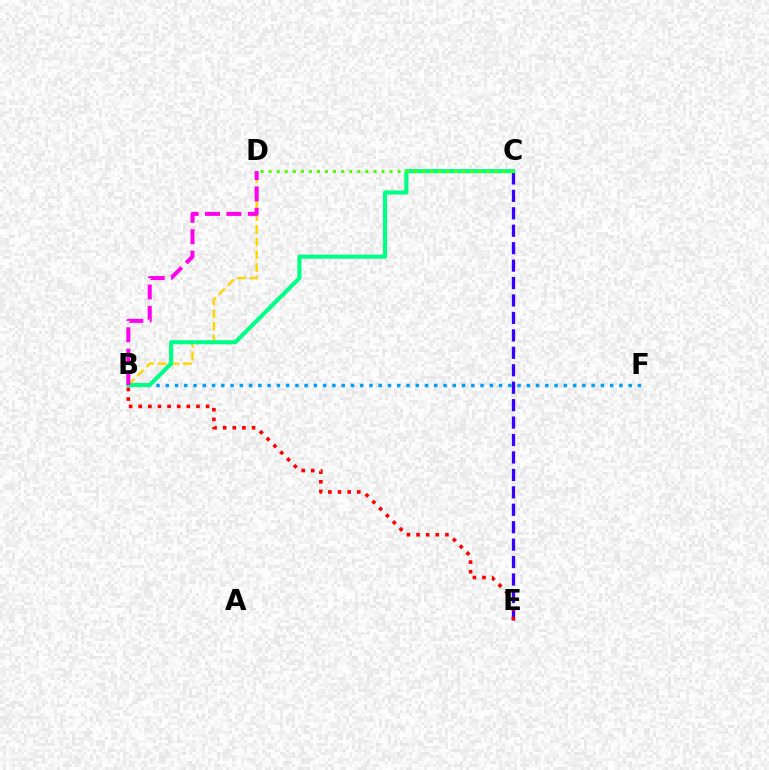{('B', 'D'): [{'color': '#ffd500', 'line_style': 'dashed', 'thickness': 1.73}, {'color': '#ff00ed', 'line_style': 'dashed', 'thickness': 2.91}], ('C', 'E'): [{'color': '#3700ff', 'line_style': 'dashed', 'thickness': 2.37}], ('B', 'F'): [{'color': '#009eff', 'line_style': 'dotted', 'thickness': 2.52}], ('B', 'E'): [{'color': '#ff0000', 'line_style': 'dotted', 'thickness': 2.61}], ('B', 'C'): [{'color': '#00ff86', 'line_style': 'solid', 'thickness': 2.95}], ('C', 'D'): [{'color': '#4fff00', 'line_style': 'dotted', 'thickness': 2.19}]}